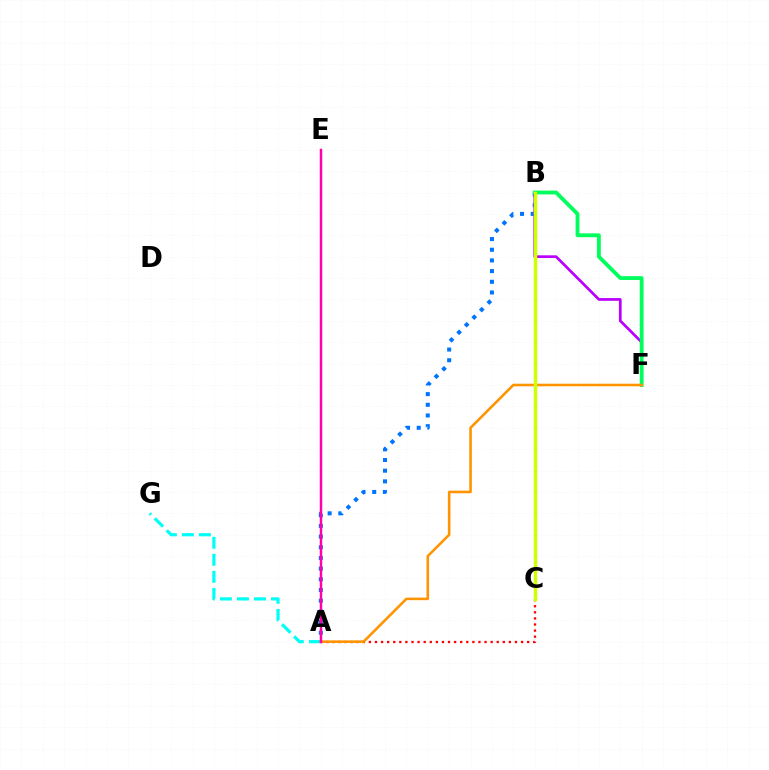{('A', 'G'): [{'color': '#00fff6', 'line_style': 'dashed', 'thickness': 2.31}], ('A', 'B'): [{'color': '#0074ff', 'line_style': 'dotted', 'thickness': 2.9}], ('B', 'C'): [{'color': '#2500ff', 'line_style': 'dashed', 'thickness': 1.87}, {'color': '#3dff00', 'line_style': 'dotted', 'thickness': 2.1}, {'color': '#d1ff00', 'line_style': 'solid', 'thickness': 2.47}], ('B', 'F'): [{'color': '#b900ff', 'line_style': 'solid', 'thickness': 1.95}, {'color': '#00ff5c', 'line_style': 'solid', 'thickness': 2.75}], ('A', 'C'): [{'color': '#ff0000', 'line_style': 'dotted', 'thickness': 1.65}], ('A', 'F'): [{'color': '#ff9400', 'line_style': 'solid', 'thickness': 1.86}], ('A', 'E'): [{'color': '#ff00ac', 'line_style': 'solid', 'thickness': 1.78}]}